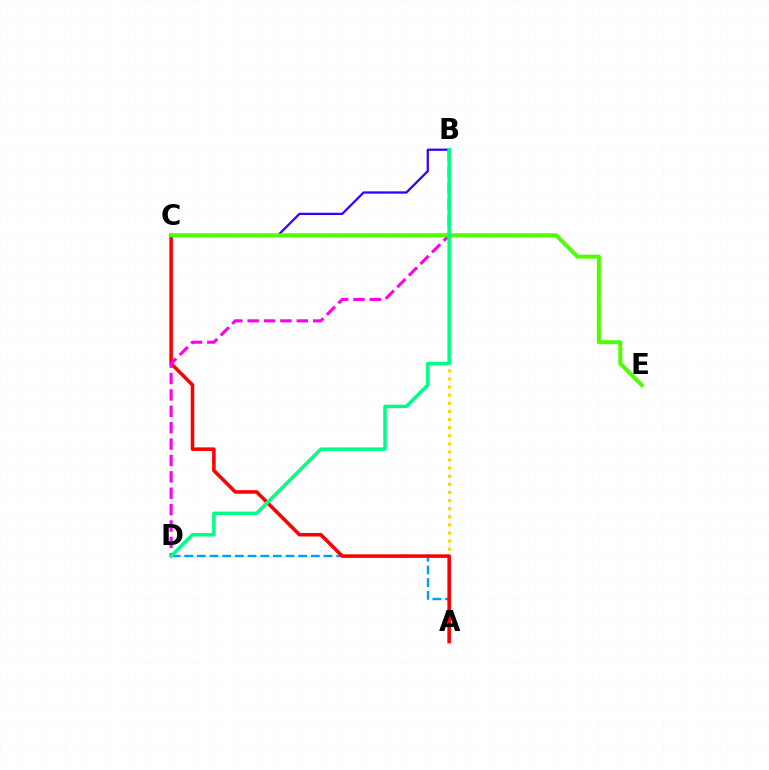{('A', 'B'): [{'color': '#ffd500', 'line_style': 'dotted', 'thickness': 2.2}], ('A', 'D'): [{'color': '#009eff', 'line_style': 'dashed', 'thickness': 1.72}], ('B', 'C'): [{'color': '#3700ff', 'line_style': 'solid', 'thickness': 1.64}], ('A', 'C'): [{'color': '#ff0000', 'line_style': 'solid', 'thickness': 2.56}], ('B', 'D'): [{'color': '#ff00ed', 'line_style': 'dashed', 'thickness': 2.23}, {'color': '#00ff86', 'line_style': 'solid', 'thickness': 2.54}], ('C', 'E'): [{'color': '#4fff00', 'line_style': 'solid', 'thickness': 2.87}]}